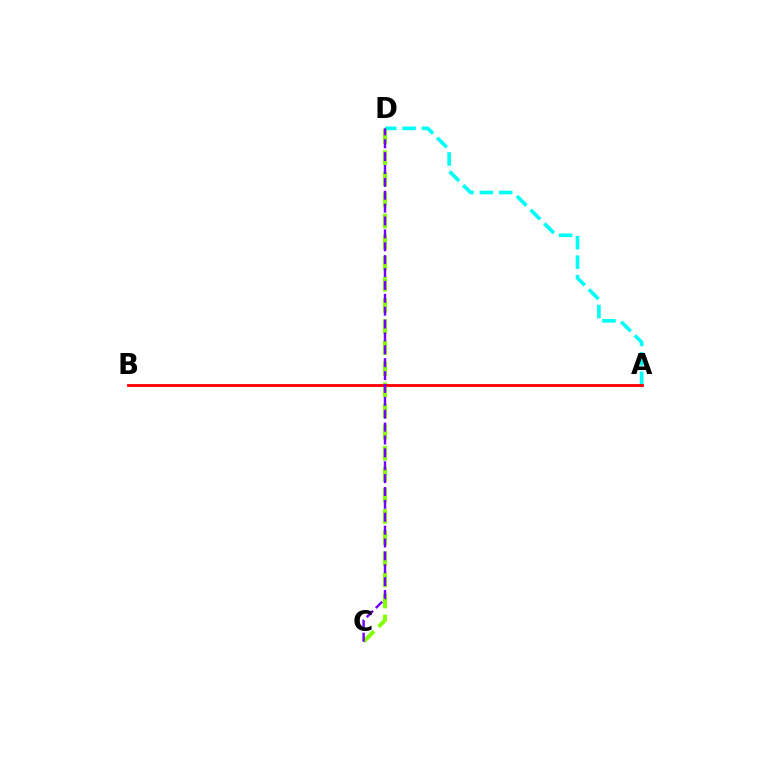{('A', 'D'): [{'color': '#00fff6', 'line_style': 'dashed', 'thickness': 2.63}], ('C', 'D'): [{'color': '#84ff00', 'line_style': 'dashed', 'thickness': 2.87}, {'color': '#7200ff', 'line_style': 'dashed', 'thickness': 1.75}], ('A', 'B'): [{'color': '#ff0000', 'line_style': 'solid', 'thickness': 2.04}]}